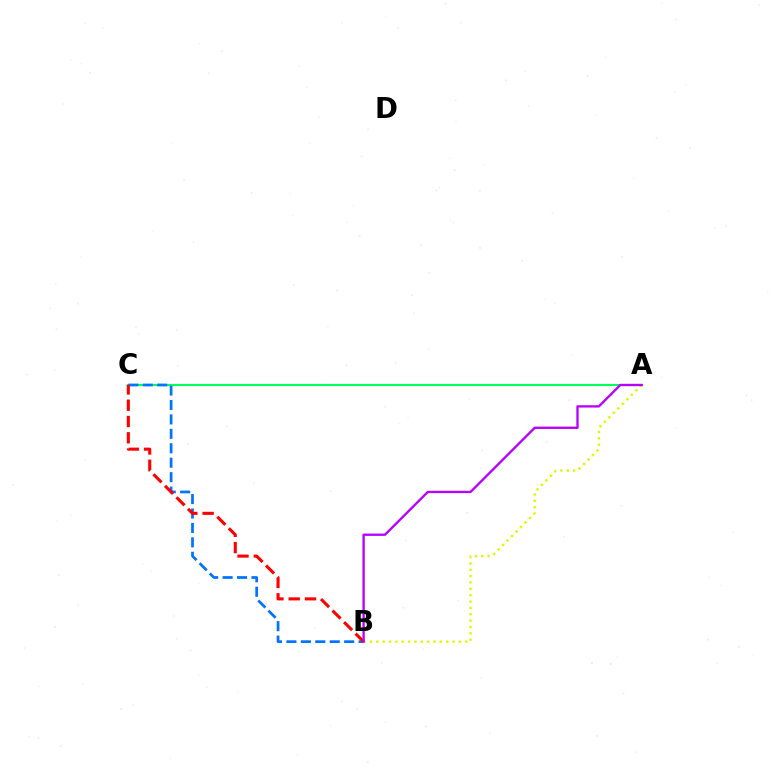{('A', 'C'): [{'color': '#00ff5c', 'line_style': 'solid', 'thickness': 1.53}], ('B', 'C'): [{'color': '#0074ff', 'line_style': 'dashed', 'thickness': 1.96}, {'color': '#ff0000', 'line_style': 'dashed', 'thickness': 2.21}], ('A', 'B'): [{'color': '#d1ff00', 'line_style': 'dotted', 'thickness': 1.73}, {'color': '#b900ff', 'line_style': 'solid', 'thickness': 1.68}]}